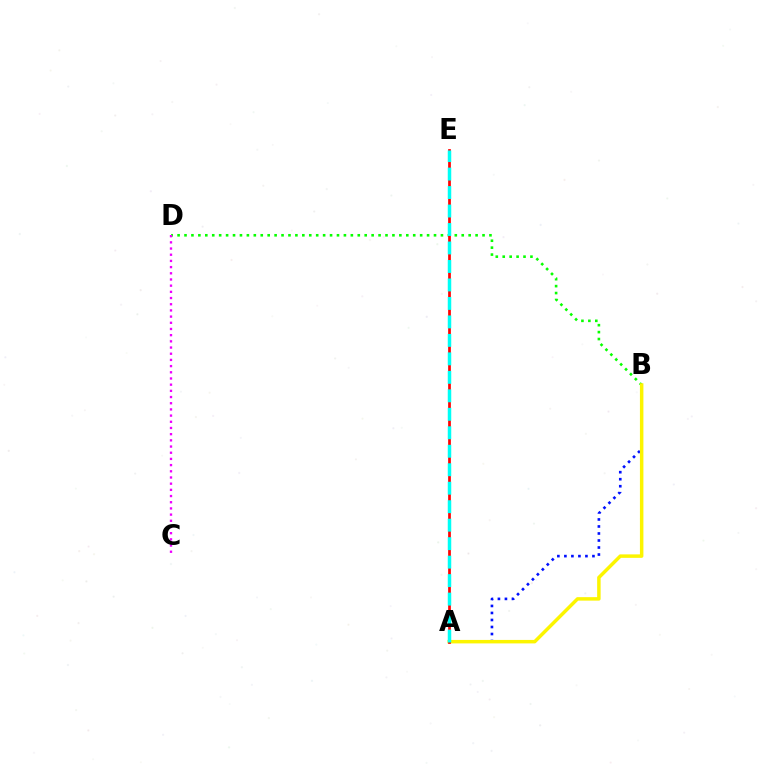{('B', 'D'): [{'color': '#08ff00', 'line_style': 'dotted', 'thickness': 1.88}], ('A', 'B'): [{'color': '#0010ff', 'line_style': 'dotted', 'thickness': 1.91}, {'color': '#fcf500', 'line_style': 'solid', 'thickness': 2.5}], ('A', 'E'): [{'color': '#ff0000', 'line_style': 'solid', 'thickness': 1.96}, {'color': '#00fff6', 'line_style': 'dashed', 'thickness': 2.51}], ('C', 'D'): [{'color': '#ee00ff', 'line_style': 'dotted', 'thickness': 1.68}]}